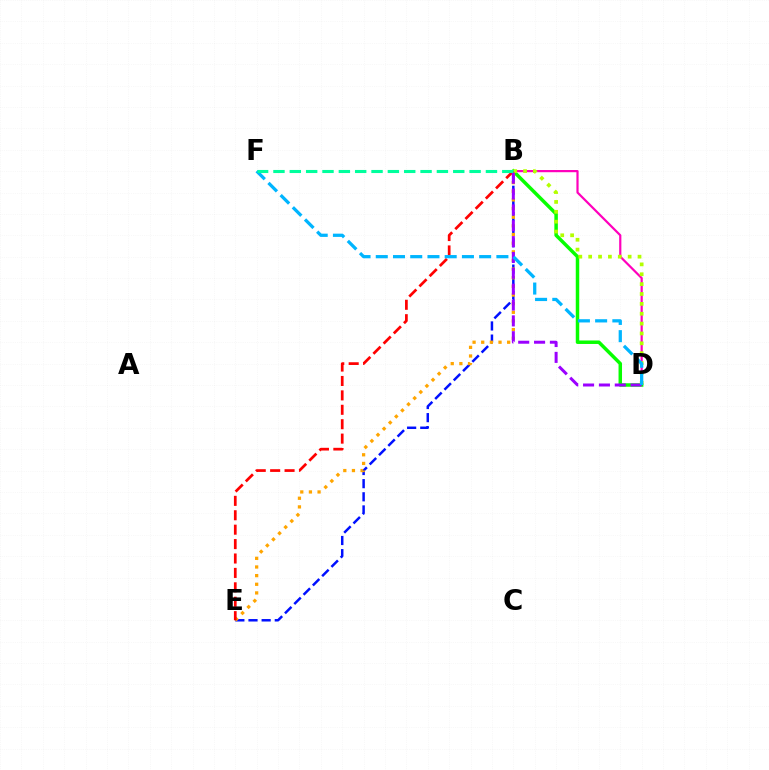{('B', 'E'): [{'color': '#0010ff', 'line_style': 'dashed', 'thickness': 1.79}, {'color': '#ffa500', 'line_style': 'dotted', 'thickness': 2.35}, {'color': '#ff0000', 'line_style': 'dashed', 'thickness': 1.96}], ('B', 'D'): [{'color': '#ff00bd', 'line_style': 'solid', 'thickness': 1.58}, {'color': '#08ff00', 'line_style': 'solid', 'thickness': 2.51}, {'color': '#b3ff00', 'line_style': 'dotted', 'thickness': 2.68}, {'color': '#9b00ff', 'line_style': 'dashed', 'thickness': 2.15}], ('D', 'F'): [{'color': '#00b5ff', 'line_style': 'dashed', 'thickness': 2.34}], ('B', 'F'): [{'color': '#00ff9d', 'line_style': 'dashed', 'thickness': 2.22}]}